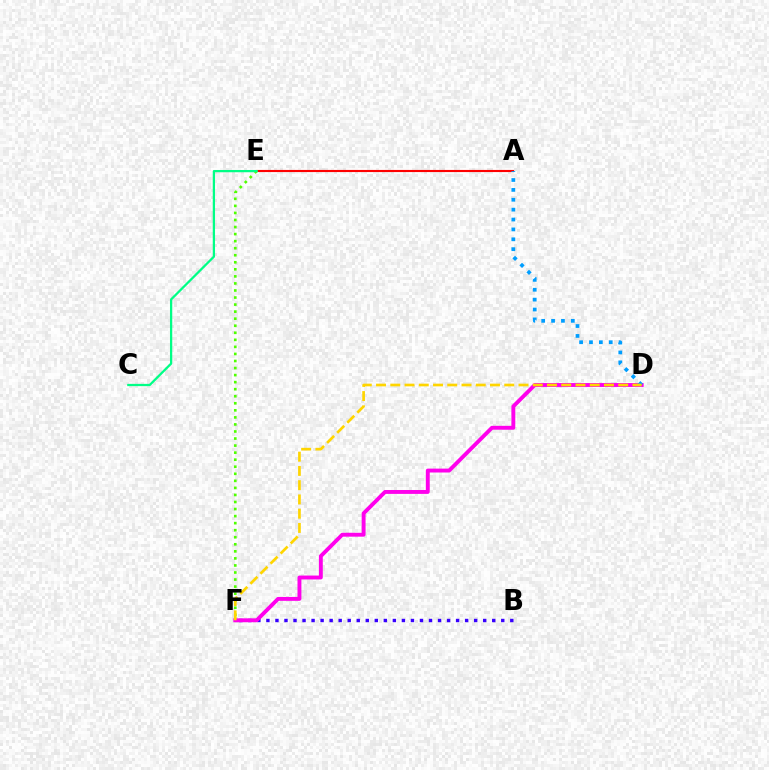{('A', 'E'): [{'color': '#ff0000', 'line_style': 'solid', 'thickness': 1.54}], ('E', 'F'): [{'color': '#4fff00', 'line_style': 'dotted', 'thickness': 1.92}], ('B', 'F'): [{'color': '#3700ff', 'line_style': 'dotted', 'thickness': 2.45}], ('C', 'E'): [{'color': '#00ff86', 'line_style': 'solid', 'thickness': 1.63}], ('D', 'F'): [{'color': '#ff00ed', 'line_style': 'solid', 'thickness': 2.8}, {'color': '#ffd500', 'line_style': 'dashed', 'thickness': 1.94}], ('A', 'D'): [{'color': '#009eff', 'line_style': 'dotted', 'thickness': 2.69}]}